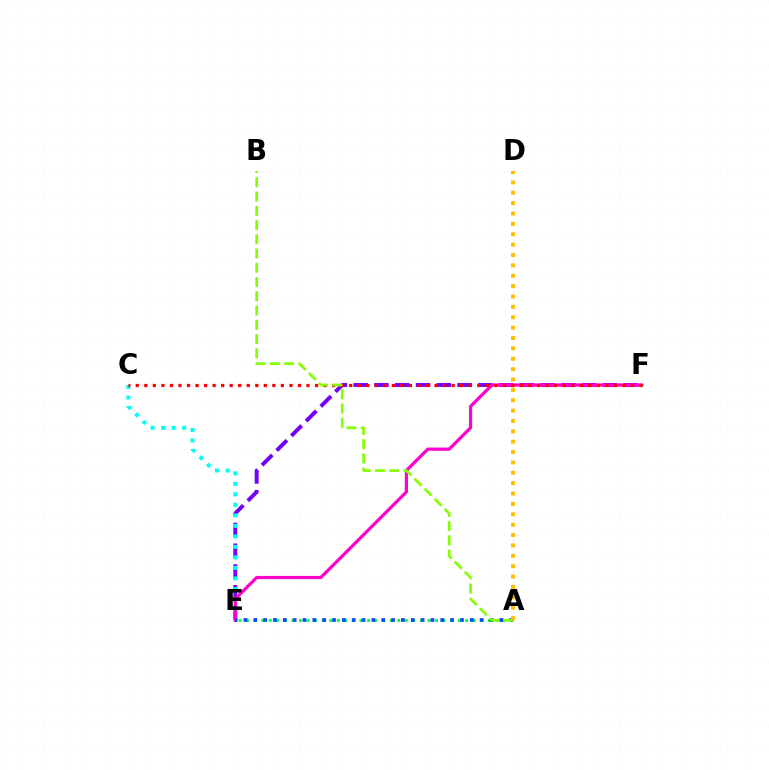{('E', 'F'): [{'color': '#7200ff', 'line_style': 'dashed', 'thickness': 2.82}, {'color': '#ff00cf', 'line_style': 'solid', 'thickness': 2.31}], ('A', 'E'): [{'color': '#00ff39', 'line_style': 'dotted', 'thickness': 2.05}, {'color': '#004bff', 'line_style': 'dotted', 'thickness': 2.67}], ('C', 'E'): [{'color': '#00fff6', 'line_style': 'dotted', 'thickness': 2.86}], ('C', 'F'): [{'color': '#ff0000', 'line_style': 'dotted', 'thickness': 2.32}], ('A', 'B'): [{'color': '#84ff00', 'line_style': 'dashed', 'thickness': 1.94}], ('A', 'D'): [{'color': '#ffbd00', 'line_style': 'dotted', 'thickness': 2.82}]}